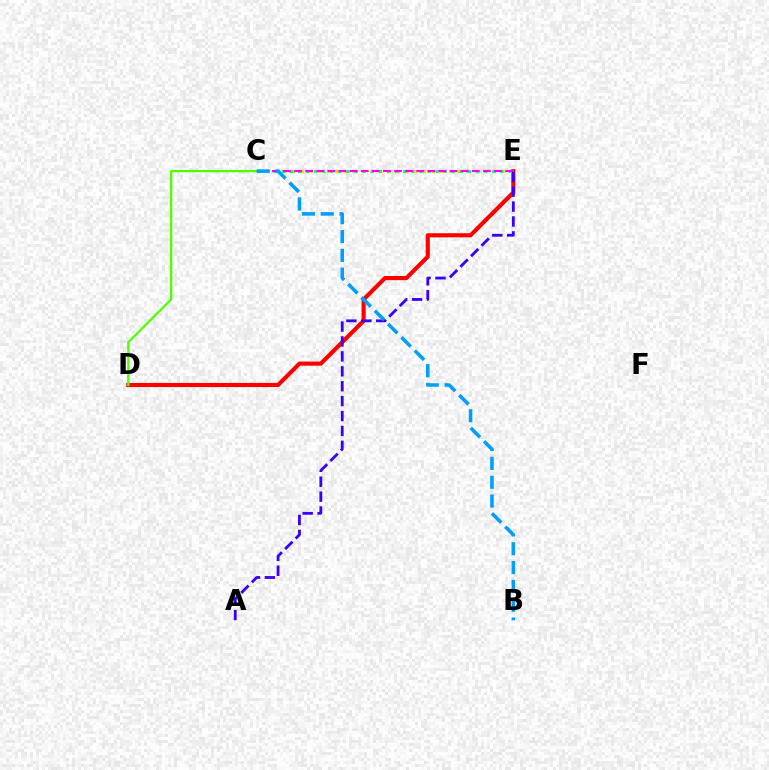{('D', 'E'): [{'color': '#ff0000', 'line_style': 'solid', 'thickness': 2.97}], ('C', 'E'): [{'color': '#ffd500', 'line_style': 'dotted', 'thickness': 2.37}, {'color': '#00ff86', 'line_style': 'dotted', 'thickness': 2.2}, {'color': '#ff00ed', 'line_style': 'dashed', 'thickness': 1.51}], ('C', 'D'): [{'color': '#4fff00', 'line_style': 'solid', 'thickness': 1.64}], ('A', 'E'): [{'color': '#3700ff', 'line_style': 'dashed', 'thickness': 2.03}], ('B', 'C'): [{'color': '#009eff', 'line_style': 'dashed', 'thickness': 2.56}]}